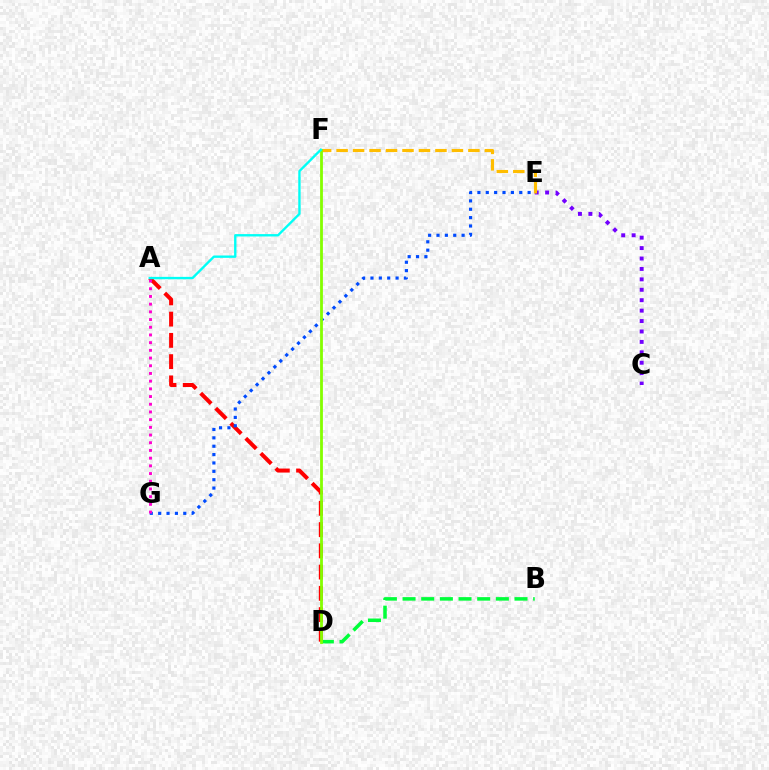{('A', 'D'): [{'color': '#ff0000', 'line_style': 'dashed', 'thickness': 2.89}], ('B', 'D'): [{'color': '#00ff39', 'line_style': 'dashed', 'thickness': 2.53}], ('C', 'E'): [{'color': '#7200ff', 'line_style': 'dotted', 'thickness': 2.83}], ('E', 'F'): [{'color': '#ffbd00', 'line_style': 'dashed', 'thickness': 2.24}], ('E', 'G'): [{'color': '#004bff', 'line_style': 'dotted', 'thickness': 2.27}], ('A', 'G'): [{'color': '#ff00cf', 'line_style': 'dotted', 'thickness': 2.09}], ('D', 'F'): [{'color': '#84ff00', 'line_style': 'solid', 'thickness': 2.02}], ('A', 'F'): [{'color': '#00fff6', 'line_style': 'solid', 'thickness': 1.7}]}